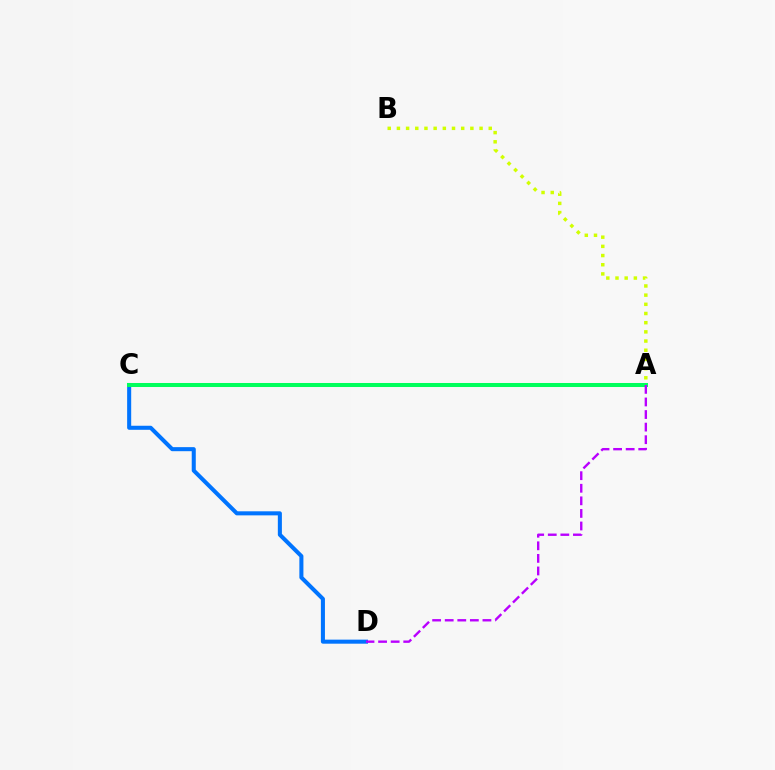{('A', 'B'): [{'color': '#d1ff00', 'line_style': 'dotted', 'thickness': 2.5}], ('A', 'C'): [{'color': '#ff0000', 'line_style': 'solid', 'thickness': 1.8}, {'color': '#00ff5c', 'line_style': 'solid', 'thickness': 2.89}], ('C', 'D'): [{'color': '#0074ff', 'line_style': 'solid', 'thickness': 2.92}], ('A', 'D'): [{'color': '#b900ff', 'line_style': 'dashed', 'thickness': 1.71}]}